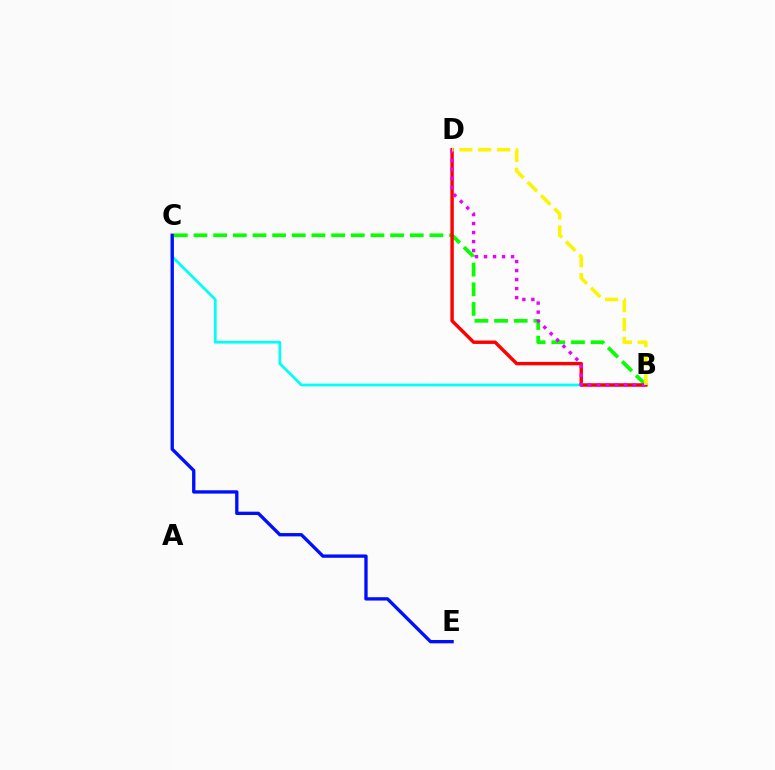{('B', 'C'): [{'color': '#00fff6', 'line_style': 'solid', 'thickness': 1.98}, {'color': '#08ff00', 'line_style': 'dashed', 'thickness': 2.67}], ('C', 'E'): [{'color': '#0010ff', 'line_style': 'solid', 'thickness': 2.4}], ('B', 'D'): [{'color': '#ff0000', 'line_style': 'solid', 'thickness': 2.46}, {'color': '#ee00ff', 'line_style': 'dotted', 'thickness': 2.45}, {'color': '#fcf500', 'line_style': 'dashed', 'thickness': 2.56}]}